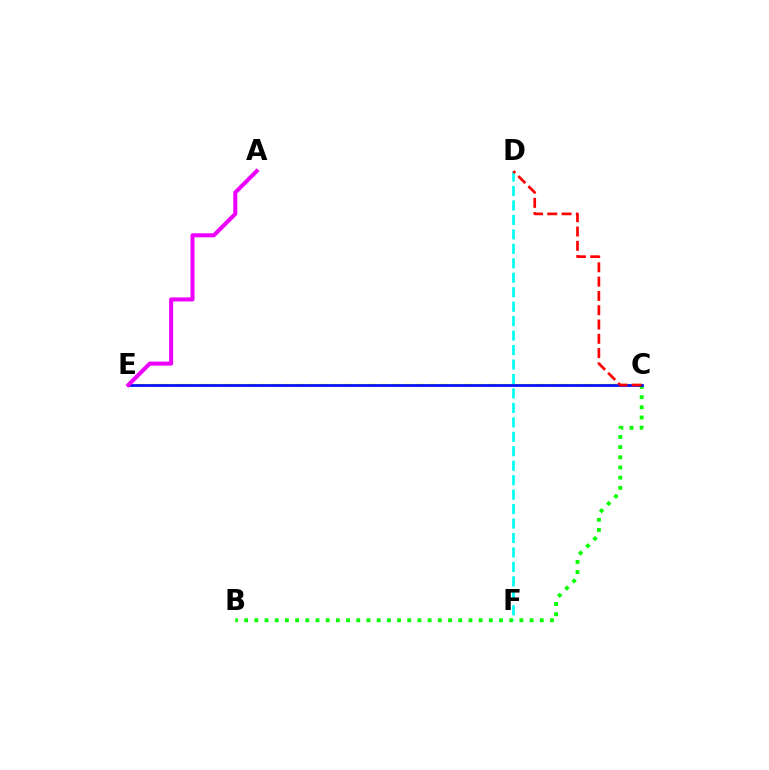{('C', 'E'): [{'color': '#fcf500', 'line_style': 'dashed', 'thickness': 1.64}, {'color': '#0010ff', 'line_style': 'solid', 'thickness': 1.95}], ('B', 'C'): [{'color': '#08ff00', 'line_style': 'dotted', 'thickness': 2.77}], ('D', 'F'): [{'color': '#00fff6', 'line_style': 'dashed', 'thickness': 1.96}], ('C', 'D'): [{'color': '#ff0000', 'line_style': 'dashed', 'thickness': 1.94}], ('A', 'E'): [{'color': '#ee00ff', 'line_style': 'solid', 'thickness': 2.91}]}